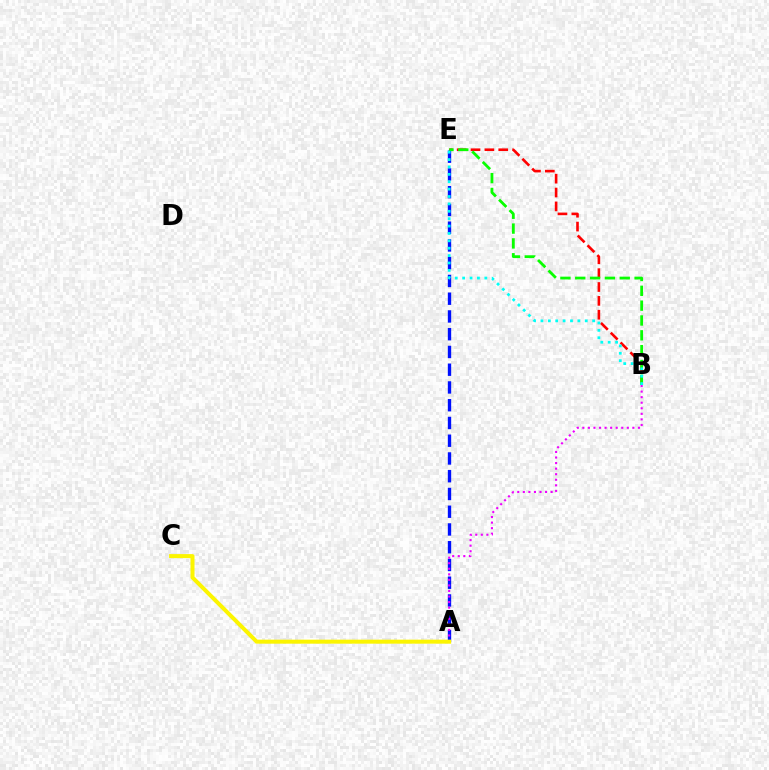{('B', 'E'): [{'color': '#ff0000', 'line_style': 'dashed', 'thickness': 1.88}, {'color': '#08ff00', 'line_style': 'dashed', 'thickness': 2.02}, {'color': '#00fff6', 'line_style': 'dotted', 'thickness': 2.01}], ('A', 'E'): [{'color': '#0010ff', 'line_style': 'dashed', 'thickness': 2.41}], ('A', 'B'): [{'color': '#ee00ff', 'line_style': 'dotted', 'thickness': 1.51}], ('A', 'C'): [{'color': '#fcf500', 'line_style': 'solid', 'thickness': 2.89}]}